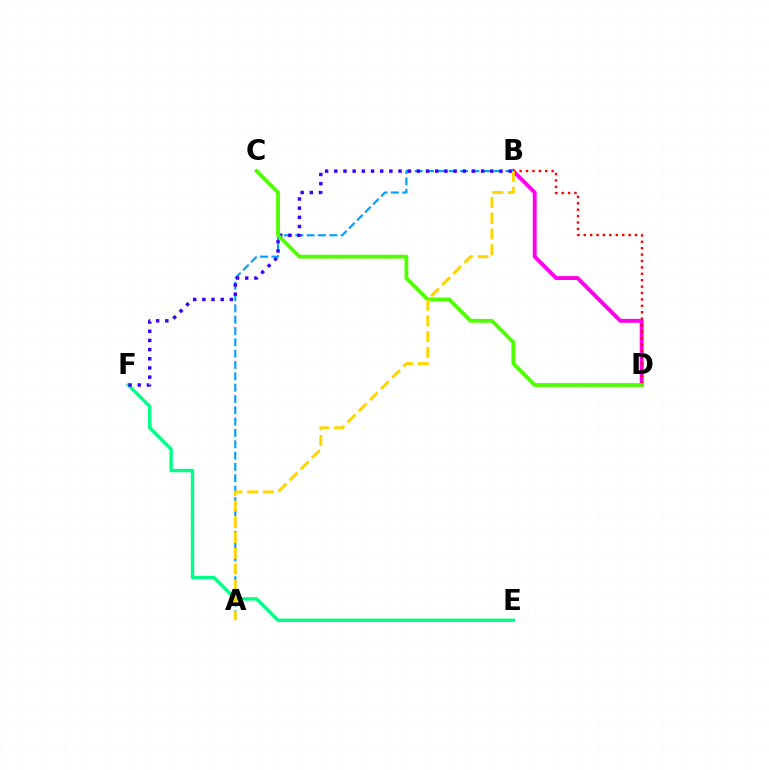{('E', 'F'): [{'color': '#00ff86', 'line_style': 'solid', 'thickness': 2.44}], ('B', 'D'): [{'color': '#ff00ed', 'line_style': 'solid', 'thickness': 2.8}, {'color': '#ff0000', 'line_style': 'dotted', 'thickness': 1.74}], ('A', 'B'): [{'color': '#009eff', 'line_style': 'dashed', 'thickness': 1.54}, {'color': '#ffd500', 'line_style': 'dashed', 'thickness': 2.14}], ('B', 'F'): [{'color': '#3700ff', 'line_style': 'dotted', 'thickness': 2.49}], ('C', 'D'): [{'color': '#4fff00', 'line_style': 'solid', 'thickness': 2.75}]}